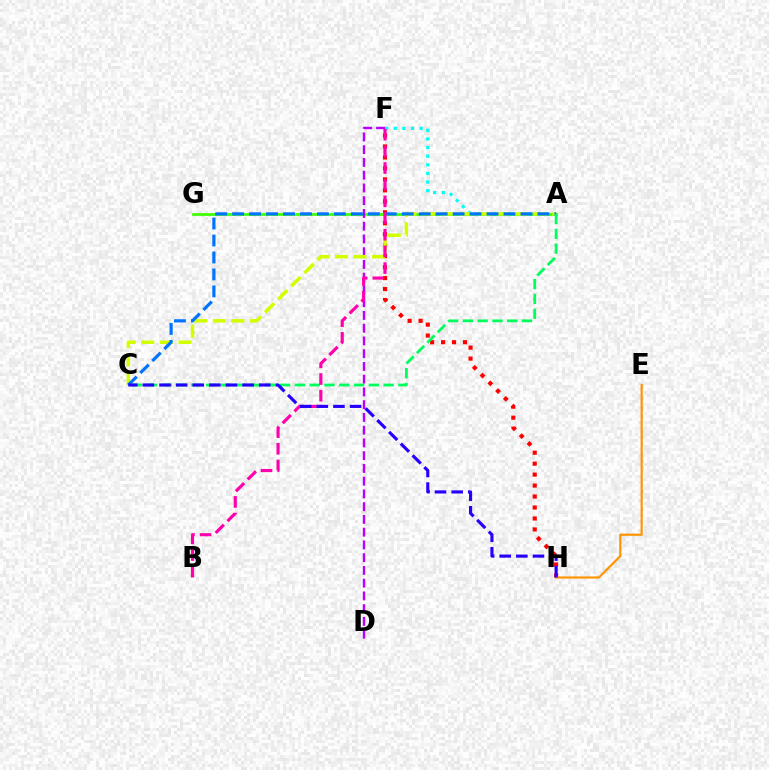{('F', 'H'): [{'color': '#ff0000', 'line_style': 'dotted', 'thickness': 2.98}], ('A', 'G'): [{'color': '#3dff00', 'line_style': 'solid', 'thickness': 1.96}], ('A', 'F'): [{'color': '#00fff6', 'line_style': 'dotted', 'thickness': 2.34}], ('E', 'H'): [{'color': '#ff9400', 'line_style': 'solid', 'thickness': 1.57}], ('D', 'F'): [{'color': '#b900ff', 'line_style': 'dashed', 'thickness': 1.73}], ('A', 'C'): [{'color': '#d1ff00', 'line_style': 'dashed', 'thickness': 2.52}, {'color': '#0074ff', 'line_style': 'dashed', 'thickness': 2.3}, {'color': '#00ff5c', 'line_style': 'dashed', 'thickness': 2.01}], ('B', 'F'): [{'color': '#ff00ac', 'line_style': 'dashed', 'thickness': 2.26}], ('C', 'H'): [{'color': '#2500ff', 'line_style': 'dashed', 'thickness': 2.26}]}